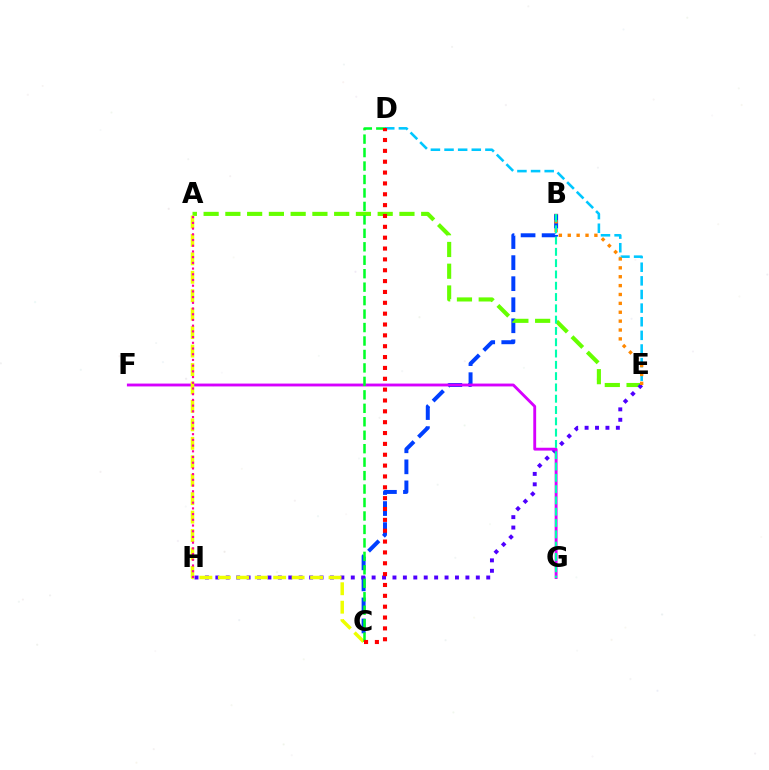{('D', 'E'): [{'color': '#00c7ff', 'line_style': 'dashed', 'thickness': 1.85}], ('B', 'C'): [{'color': '#003fff', 'line_style': 'dashed', 'thickness': 2.86}], ('A', 'E'): [{'color': '#66ff00', 'line_style': 'dashed', 'thickness': 2.96}], ('E', 'H'): [{'color': '#4f00ff', 'line_style': 'dotted', 'thickness': 2.83}], ('F', 'G'): [{'color': '#d600ff', 'line_style': 'solid', 'thickness': 2.06}], ('A', 'C'): [{'color': '#eeff00', 'line_style': 'dashed', 'thickness': 2.51}], ('B', 'E'): [{'color': '#ff8800', 'line_style': 'dotted', 'thickness': 2.41}], ('C', 'D'): [{'color': '#00ff27', 'line_style': 'dashed', 'thickness': 1.83}, {'color': '#ff0000', 'line_style': 'dotted', 'thickness': 2.95}], ('A', 'H'): [{'color': '#ff00a0', 'line_style': 'dotted', 'thickness': 1.55}], ('B', 'G'): [{'color': '#00ffaf', 'line_style': 'dashed', 'thickness': 1.53}]}